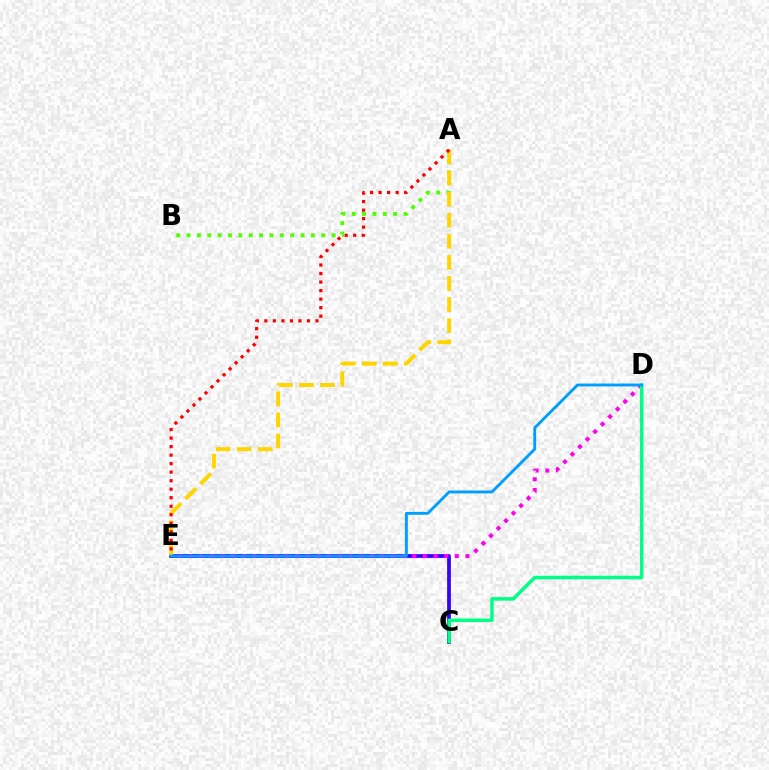{('C', 'E'): [{'color': '#3700ff', 'line_style': 'solid', 'thickness': 2.7}], ('A', 'B'): [{'color': '#4fff00', 'line_style': 'dotted', 'thickness': 2.82}], ('D', 'E'): [{'color': '#ff00ed', 'line_style': 'dotted', 'thickness': 2.89}, {'color': '#009eff', 'line_style': 'solid', 'thickness': 2.07}], ('C', 'D'): [{'color': '#00ff86', 'line_style': 'solid', 'thickness': 2.5}], ('A', 'E'): [{'color': '#ffd500', 'line_style': 'dashed', 'thickness': 2.86}, {'color': '#ff0000', 'line_style': 'dotted', 'thickness': 2.31}]}